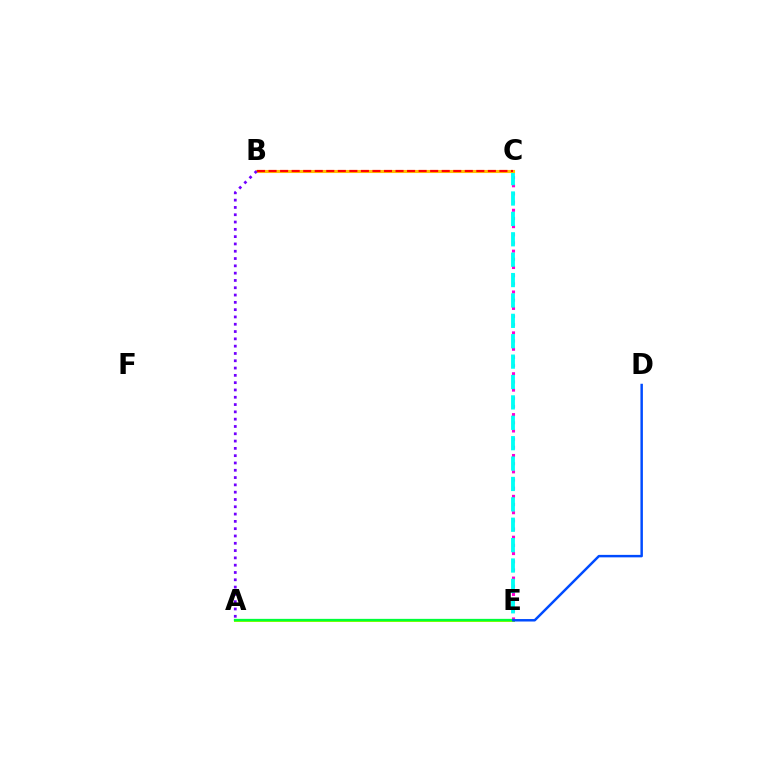{('C', 'E'): [{'color': '#ff00cf', 'line_style': 'dotted', 'thickness': 2.22}, {'color': '#00fff6', 'line_style': 'dashed', 'thickness': 2.77}], ('B', 'C'): [{'color': '#ffbd00', 'line_style': 'solid', 'thickness': 2.23}, {'color': '#ff0000', 'line_style': 'dashed', 'thickness': 1.57}], ('A', 'E'): [{'color': '#84ff00', 'line_style': 'solid', 'thickness': 2.16}, {'color': '#00ff39', 'line_style': 'solid', 'thickness': 1.65}], ('A', 'B'): [{'color': '#7200ff', 'line_style': 'dotted', 'thickness': 1.98}], ('D', 'E'): [{'color': '#004bff', 'line_style': 'solid', 'thickness': 1.77}]}